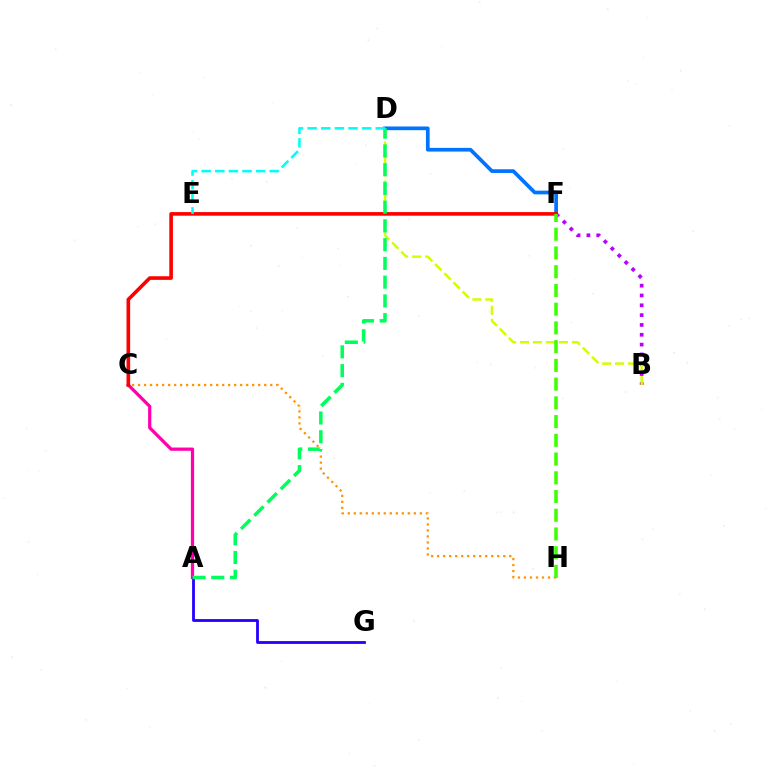{('B', 'F'): [{'color': '#b900ff', 'line_style': 'dotted', 'thickness': 2.67}], ('C', 'H'): [{'color': '#ff9400', 'line_style': 'dotted', 'thickness': 1.63}], ('D', 'F'): [{'color': '#0074ff', 'line_style': 'solid', 'thickness': 2.67}], ('A', 'C'): [{'color': '#ff00ac', 'line_style': 'solid', 'thickness': 2.34}], ('B', 'D'): [{'color': '#d1ff00', 'line_style': 'dashed', 'thickness': 1.76}], ('A', 'G'): [{'color': '#2500ff', 'line_style': 'solid', 'thickness': 2.01}], ('C', 'F'): [{'color': '#ff0000', 'line_style': 'solid', 'thickness': 2.61}], ('A', 'D'): [{'color': '#00ff5c', 'line_style': 'dashed', 'thickness': 2.55}], ('F', 'H'): [{'color': '#3dff00', 'line_style': 'dashed', 'thickness': 2.55}], ('D', 'E'): [{'color': '#00fff6', 'line_style': 'dashed', 'thickness': 1.85}]}